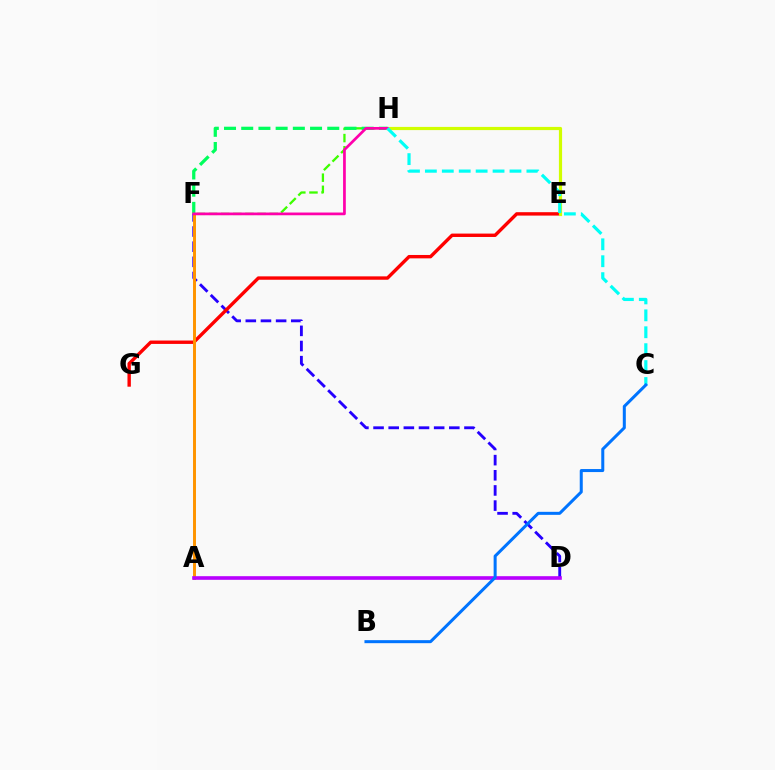{('D', 'F'): [{'color': '#2500ff', 'line_style': 'dashed', 'thickness': 2.06}], ('F', 'H'): [{'color': '#3dff00', 'line_style': 'dashed', 'thickness': 1.65}, {'color': '#00ff5c', 'line_style': 'dashed', 'thickness': 2.34}, {'color': '#ff00ac', 'line_style': 'solid', 'thickness': 1.96}], ('E', 'G'): [{'color': '#ff0000', 'line_style': 'solid', 'thickness': 2.44}], ('E', 'H'): [{'color': '#d1ff00', 'line_style': 'solid', 'thickness': 2.29}], ('A', 'F'): [{'color': '#ff9400', 'line_style': 'solid', 'thickness': 2.13}], ('A', 'D'): [{'color': '#b900ff', 'line_style': 'solid', 'thickness': 2.61}], ('C', 'H'): [{'color': '#00fff6', 'line_style': 'dashed', 'thickness': 2.3}], ('B', 'C'): [{'color': '#0074ff', 'line_style': 'solid', 'thickness': 2.17}]}